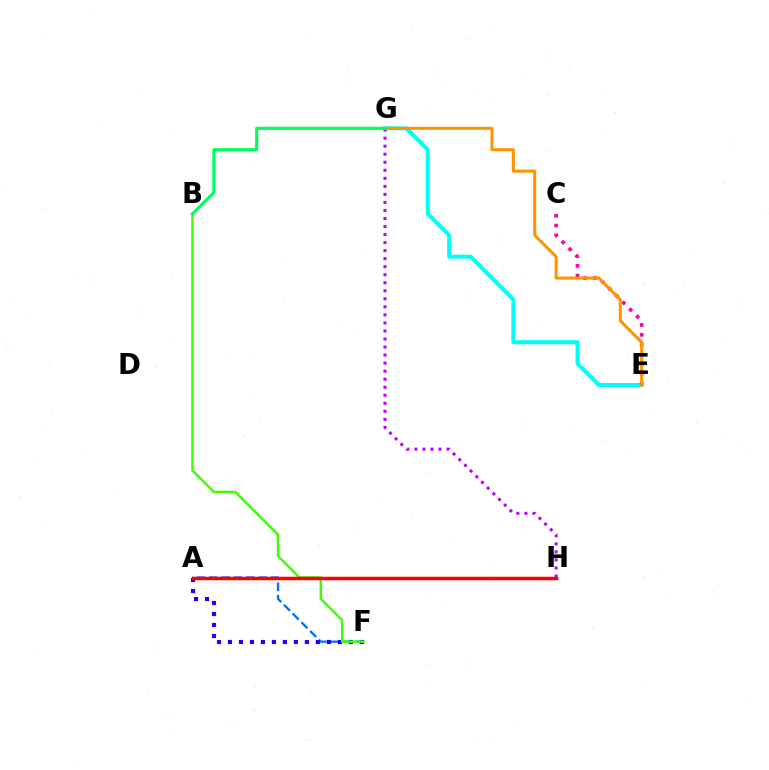{('E', 'G'): [{'color': '#00fff6', 'line_style': 'solid', 'thickness': 2.87}, {'color': '#ff9400', 'line_style': 'solid', 'thickness': 2.19}], ('C', 'E'): [{'color': '#ff00ac', 'line_style': 'dotted', 'thickness': 2.67}], ('A', 'H'): [{'color': '#d1ff00', 'line_style': 'dotted', 'thickness': 2.23}, {'color': '#ff0000', 'line_style': 'solid', 'thickness': 2.52}], ('A', 'F'): [{'color': '#0074ff', 'line_style': 'dashed', 'thickness': 1.68}, {'color': '#2500ff', 'line_style': 'dotted', 'thickness': 2.99}], ('G', 'H'): [{'color': '#b900ff', 'line_style': 'dotted', 'thickness': 2.18}], ('B', 'F'): [{'color': '#3dff00', 'line_style': 'solid', 'thickness': 1.78}], ('B', 'G'): [{'color': '#00ff5c', 'line_style': 'solid', 'thickness': 2.27}]}